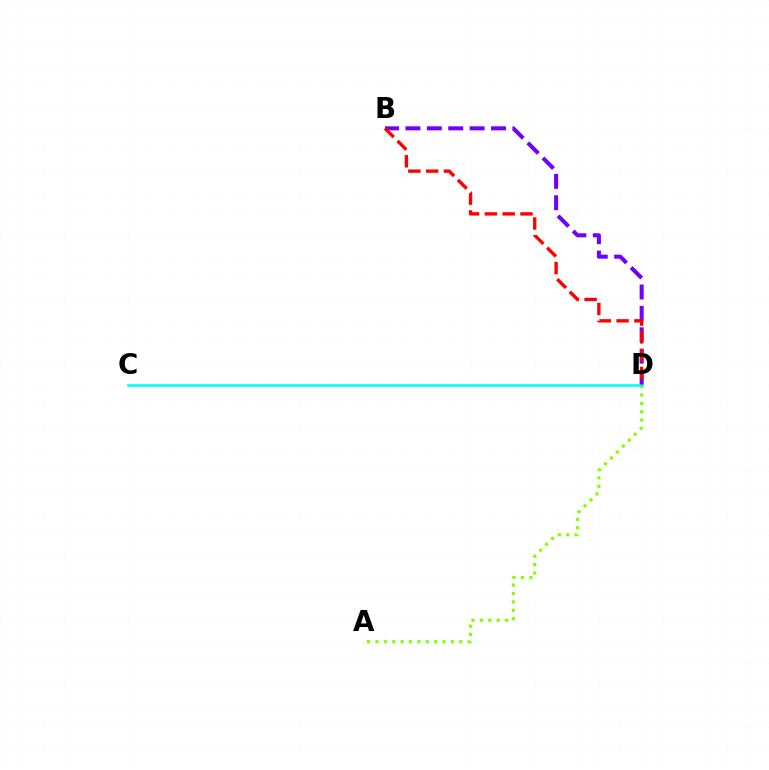{('A', 'D'): [{'color': '#84ff00', 'line_style': 'dotted', 'thickness': 2.28}], ('B', 'D'): [{'color': '#7200ff', 'line_style': 'dashed', 'thickness': 2.91}, {'color': '#ff0000', 'line_style': 'dashed', 'thickness': 2.42}], ('C', 'D'): [{'color': '#00fff6', 'line_style': 'solid', 'thickness': 1.87}]}